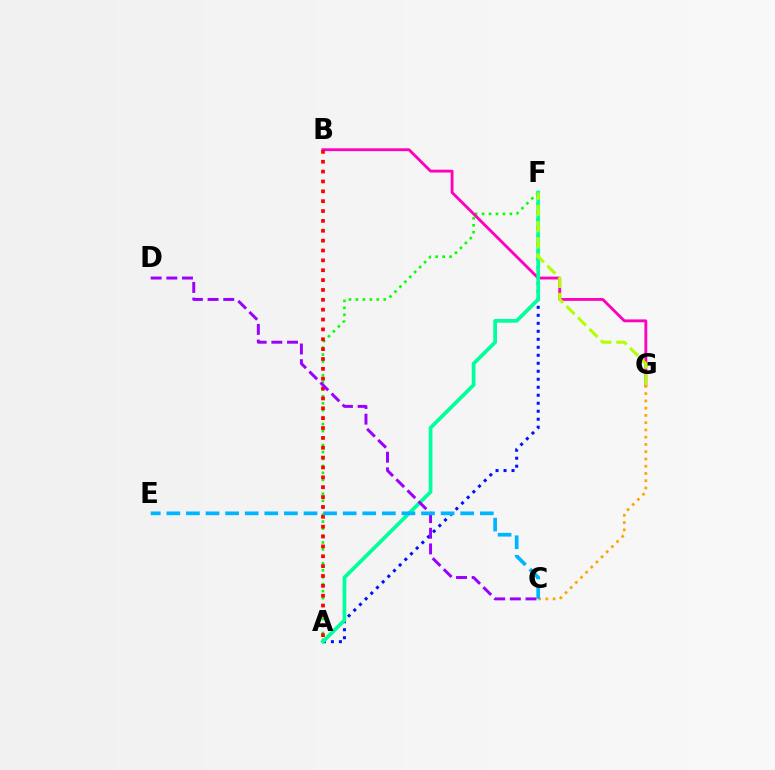{('A', 'F'): [{'color': '#0010ff', 'line_style': 'dotted', 'thickness': 2.17}, {'color': '#08ff00', 'line_style': 'dotted', 'thickness': 1.89}, {'color': '#00ff9d', 'line_style': 'solid', 'thickness': 2.68}], ('B', 'G'): [{'color': '#ff00bd', 'line_style': 'solid', 'thickness': 2.04}], ('C', 'G'): [{'color': '#ffa500', 'line_style': 'dotted', 'thickness': 1.97}], ('A', 'B'): [{'color': '#ff0000', 'line_style': 'dotted', 'thickness': 2.68}], ('F', 'G'): [{'color': '#b3ff00', 'line_style': 'dashed', 'thickness': 2.19}], ('C', 'D'): [{'color': '#9b00ff', 'line_style': 'dashed', 'thickness': 2.13}], ('C', 'E'): [{'color': '#00b5ff', 'line_style': 'dashed', 'thickness': 2.66}]}